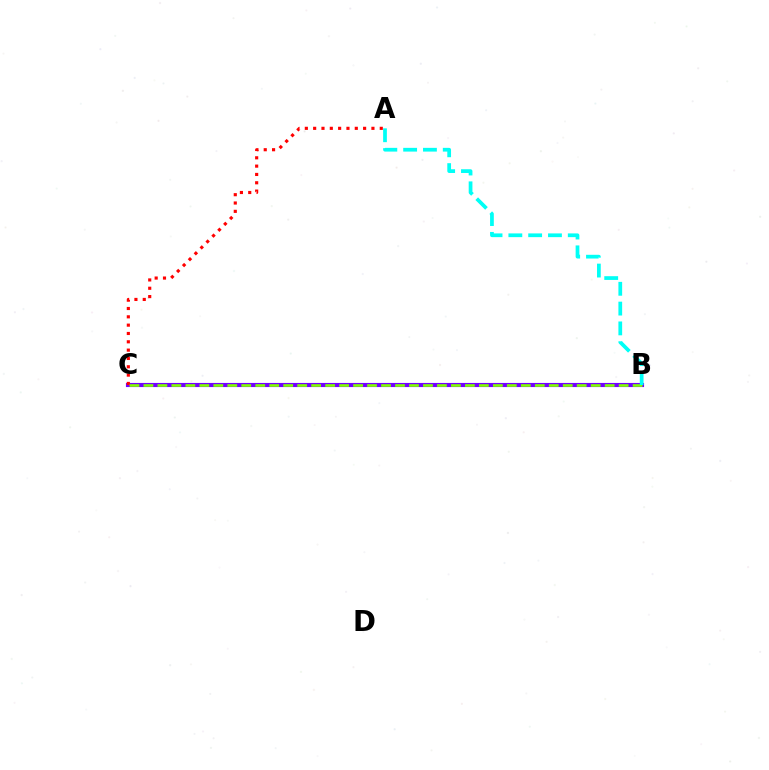{('B', 'C'): [{'color': '#7200ff', 'line_style': 'solid', 'thickness': 2.97}, {'color': '#84ff00', 'line_style': 'dashed', 'thickness': 1.9}], ('A', 'C'): [{'color': '#ff0000', 'line_style': 'dotted', 'thickness': 2.26}], ('A', 'B'): [{'color': '#00fff6', 'line_style': 'dashed', 'thickness': 2.69}]}